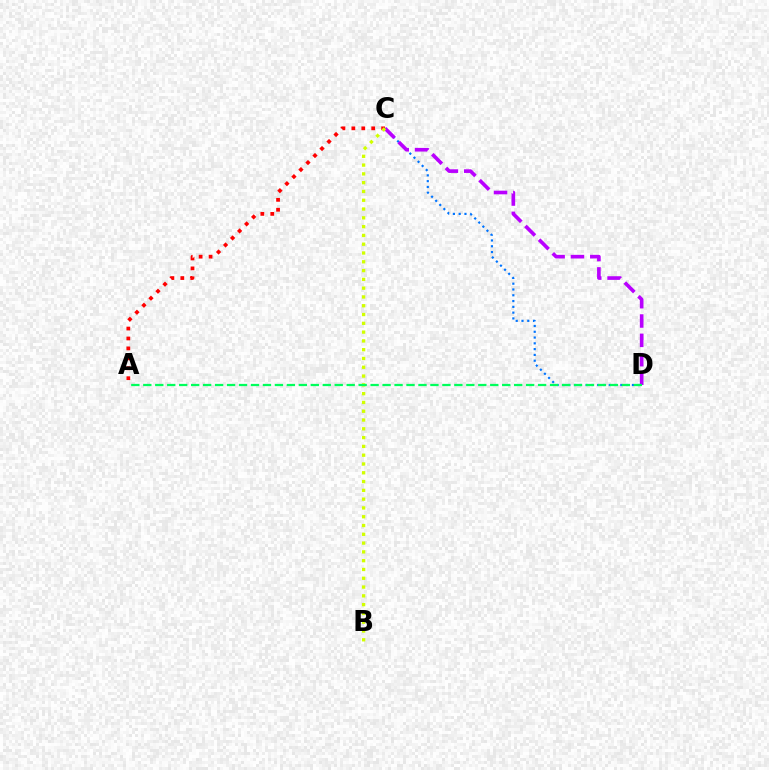{('C', 'D'): [{'color': '#0074ff', 'line_style': 'dotted', 'thickness': 1.57}, {'color': '#b900ff', 'line_style': 'dashed', 'thickness': 2.63}], ('A', 'C'): [{'color': '#ff0000', 'line_style': 'dotted', 'thickness': 2.7}], ('B', 'C'): [{'color': '#d1ff00', 'line_style': 'dotted', 'thickness': 2.39}], ('A', 'D'): [{'color': '#00ff5c', 'line_style': 'dashed', 'thickness': 1.63}]}